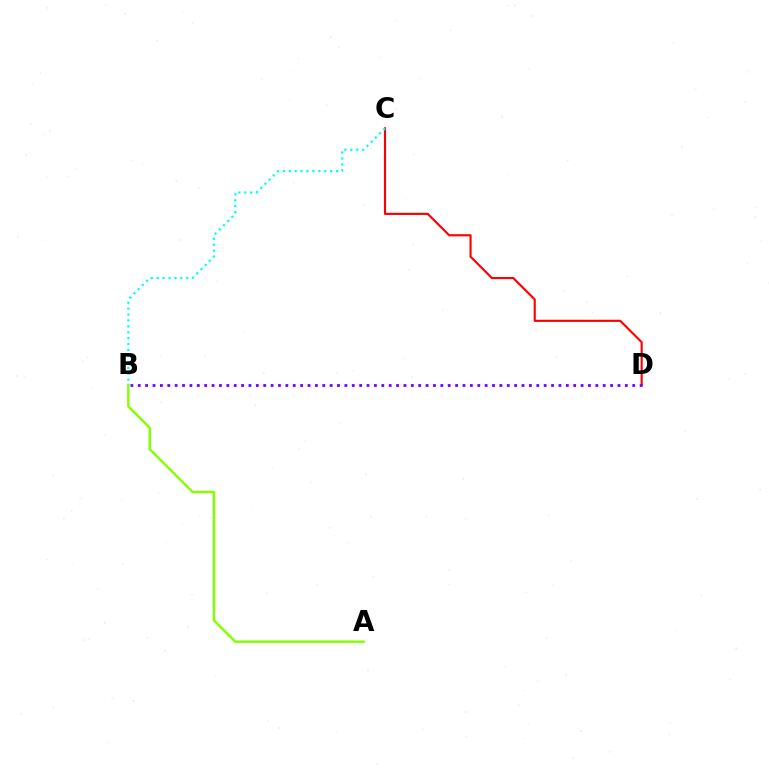{('C', 'D'): [{'color': '#ff0000', 'line_style': 'solid', 'thickness': 1.54}], ('A', 'B'): [{'color': '#84ff00', 'line_style': 'solid', 'thickness': 1.75}], ('B', 'C'): [{'color': '#00fff6', 'line_style': 'dotted', 'thickness': 1.61}], ('B', 'D'): [{'color': '#7200ff', 'line_style': 'dotted', 'thickness': 2.01}]}